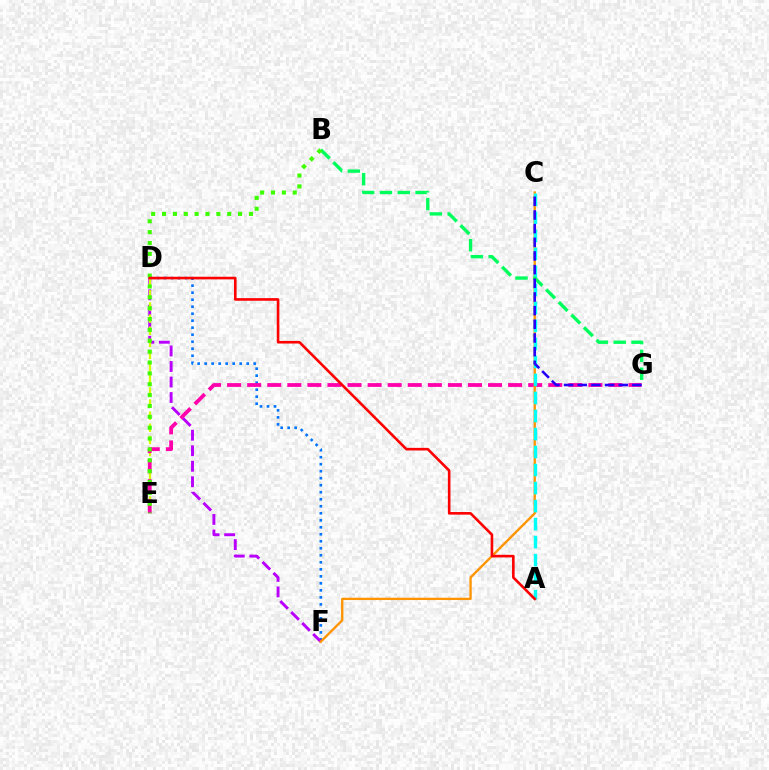{('D', 'F'): [{'color': '#0074ff', 'line_style': 'dotted', 'thickness': 1.9}, {'color': '#b900ff', 'line_style': 'dashed', 'thickness': 2.11}], ('D', 'E'): [{'color': '#d1ff00', 'line_style': 'dashed', 'thickness': 1.65}], ('E', 'G'): [{'color': '#ff00ac', 'line_style': 'dashed', 'thickness': 2.73}], ('C', 'F'): [{'color': '#ff9400', 'line_style': 'solid', 'thickness': 1.67}], ('A', 'C'): [{'color': '#00fff6', 'line_style': 'dashed', 'thickness': 2.45}], ('B', 'G'): [{'color': '#00ff5c', 'line_style': 'dashed', 'thickness': 2.42}], ('B', 'E'): [{'color': '#3dff00', 'line_style': 'dotted', 'thickness': 2.95}], ('A', 'D'): [{'color': '#ff0000', 'line_style': 'solid', 'thickness': 1.88}], ('C', 'G'): [{'color': '#2500ff', 'line_style': 'dashed', 'thickness': 1.86}]}